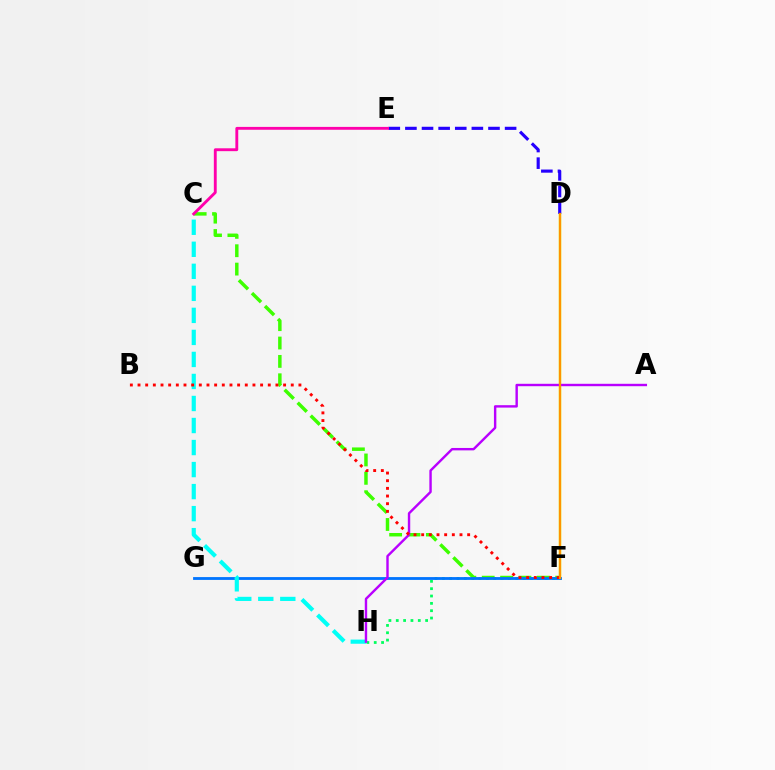{('D', 'F'): [{'color': '#d1ff00', 'line_style': 'solid', 'thickness': 1.76}, {'color': '#ff9400', 'line_style': 'solid', 'thickness': 1.59}], ('F', 'H'): [{'color': '#00ff5c', 'line_style': 'dotted', 'thickness': 1.99}], ('D', 'E'): [{'color': '#2500ff', 'line_style': 'dashed', 'thickness': 2.26}], ('C', 'F'): [{'color': '#3dff00', 'line_style': 'dashed', 'thickness': 2.5}], ('F', 'G'): [{'color': '#0074ff', 'line_style': 'solid', 'thickness': 2.03}], ('C', 'H'): [{'color': '#00fff6', 'line_style': 'dashed', 'thickness': 2.99}], ('A', 'H'): [{'color': '#b900ff', 'line_style': 'solid', 'thickness': 1.73}], ('B', 'F'): [{'color': '#ff0000', 'line_style': 'dotted', 'thickness': 2.08}], ('C', 'E'): [{'color': '#ff00ac', 'line_style': 'solid', 'thickness': 2.06}]}